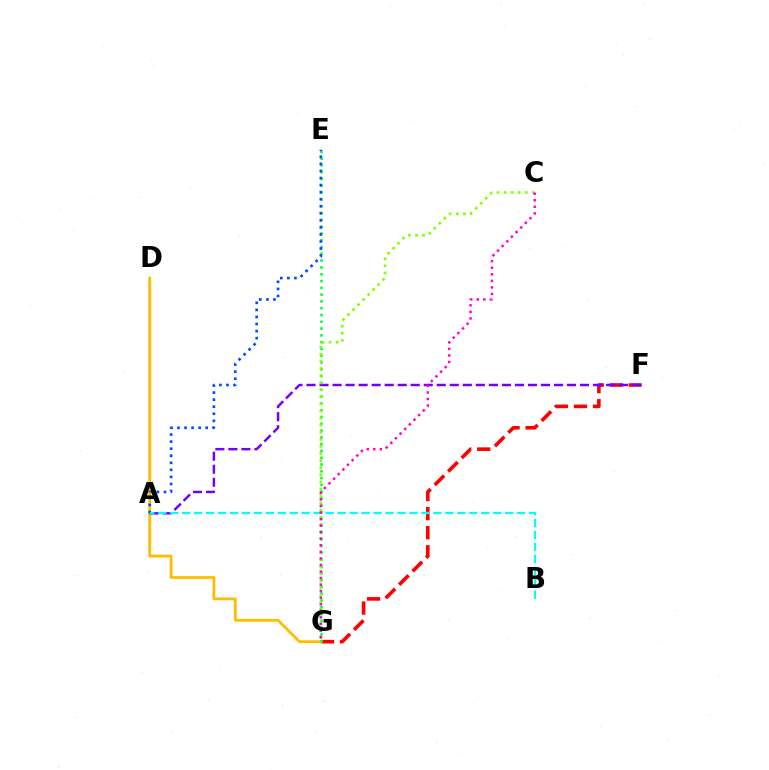{('F', 'G'): [{'color': '#ff0000', 'line_style': 'dashed', 'thickness': 2.59}], ('D', 'G'): [{'color': '#ffbd00', 'line_style': 'solid', 'thickness': 2.01}], ('A', 'F'): [{'color': '#7200ff', 'line_style': 'dashed', 'thickness': 1.77}], ('E', 'G'): [{'color': '#00ff39', 'line_style': 'dotted', 'thickness': 1.85}], ('A', 'E'): [{'color': '#004bff', 'line_style': 'dotted', 'thickness': 1.92}], ('C', 'G'): [{'color': '#84ff00', 'line_style': 'dotted', 'thickness': 1.92}, {'color': '#ff00cf', 'line_style': 'dotted', 'thickness': 1.78}], ('A', 'B'): [{'color': '#00fff6', 'line_style': 'dashed', 'thickness': 1.63}]}